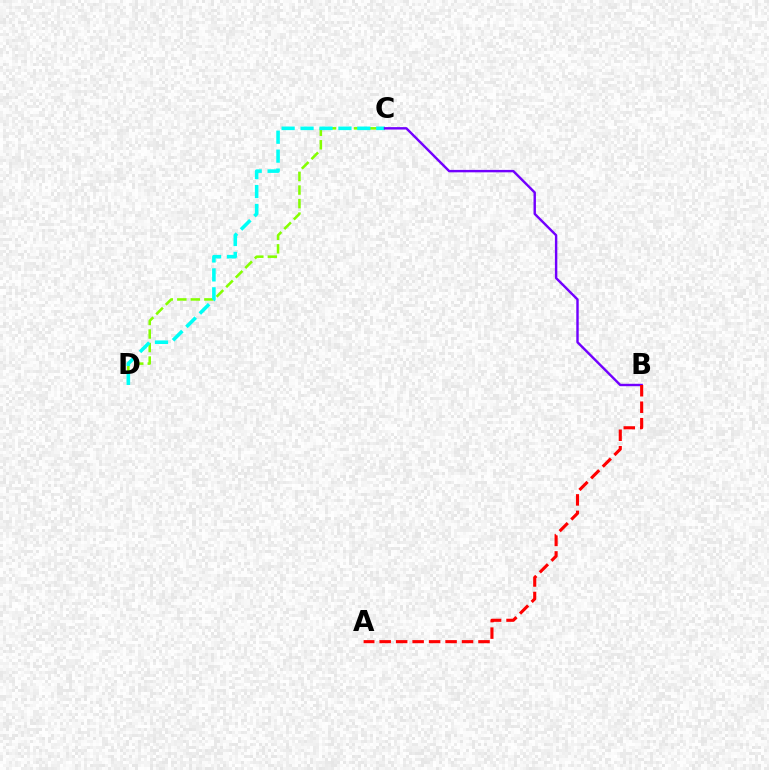{('C', 'D'): [{'color': '#84ff00', 'line_style': 'dashed', 'thickness': 1.84}, {'color': '#00fff6', 'line_style': 'dashed', 'thickness': 2.57}], ('B', 'C'): [{'color': '#7200ff', 'line_style': 'solid', 'thickness': 1.74}], ('A', 'B'): [{'color': '#ff0000', 'line_style': 'dashed', 'thickness': 2.24}]}